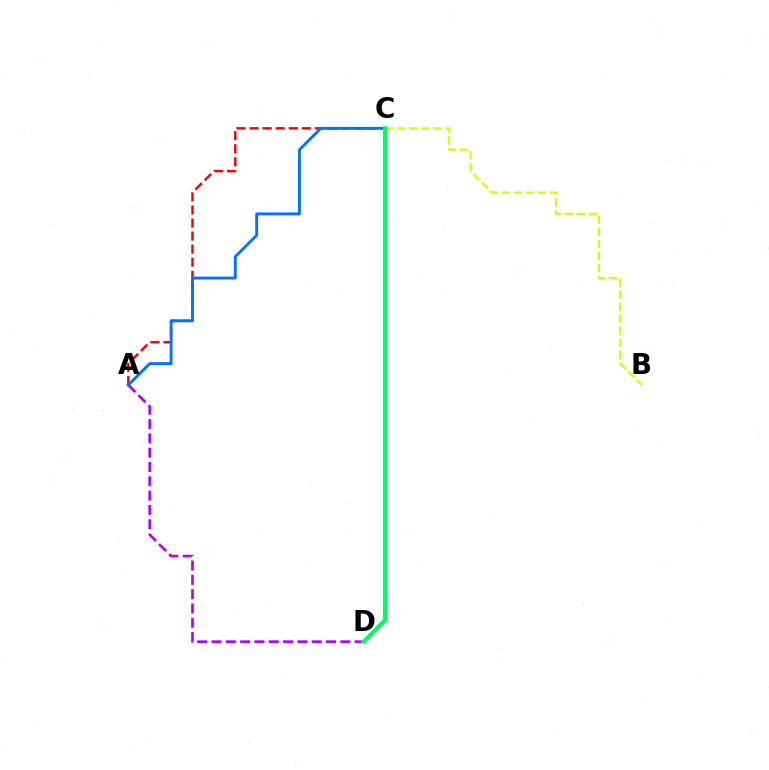{('A', 'D'): [{'color': '#b900ff', 'line_style': 'dashed', 'thickness': 1.94}], ('A', 'C'): [{'color': '#ff0000', 'line_style': 'dashed', 'thickness': 1.77}, {'color': '#0074ff', 'line_style': 'solid', 'thickness': 2.09}], ('B', 'C'): [{'color': '#d1ff00', 'line_style': 'dashed', 'thickness': 1.63}], ('C', 'D'): [{'color': '#00ff5c', 'line_style': 'solid', 'thickness': 2.98}]}